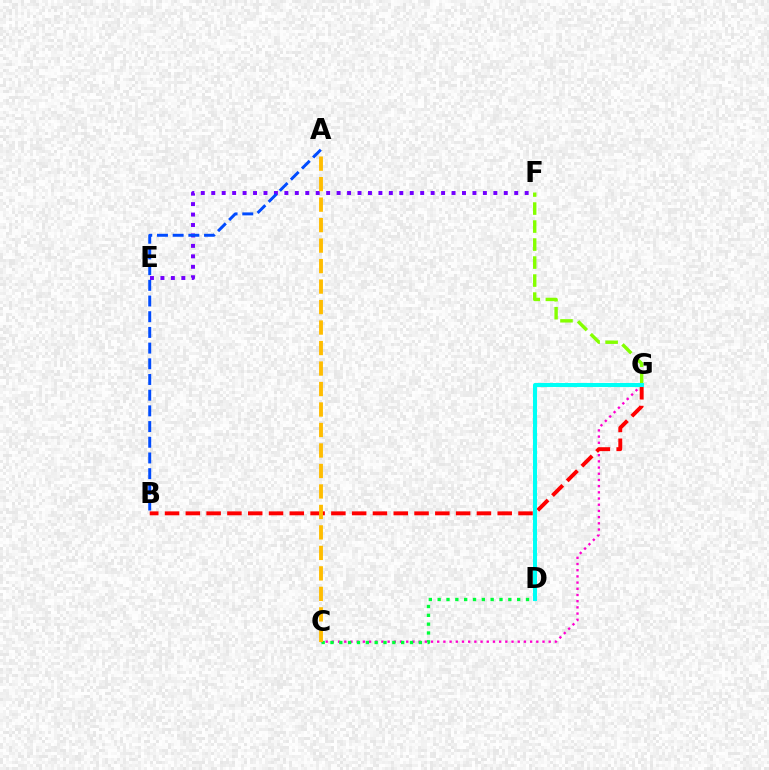{('E', 'F'): [{'color': '#7200ff', 'line_style': 'dotted', 'thickness': 2.84}], ('C', 'G'): [{'color': '#ff00cf', 'line_style': 'dotted', 'thickness': 1.68}], ('C', 'D'): [{'color': '#00ff39', 'line_style': 'dotted', 'thickness': 2.4}], ('B', 'G'): [{'color': '#ff0000', 'line_style': 'dashed', 'thickness': 2.82}], ('F', 'G'): [{'color': '#84ff00', 'line_style': 'dashed', 'thickness': 2.45}], ('A', 'C'): [{'color': '#ffbd00', 'line_style': 'dashed', 'thickness': 2.78}], ('A', 'B'): [{'color': '#004bff', 'line_style': 'dashed', 'thickness': 2.13}], ('D', 'G'): [{'color': '#00fff6', 'line_style': 'solid', 'thickness': 2.91}]}